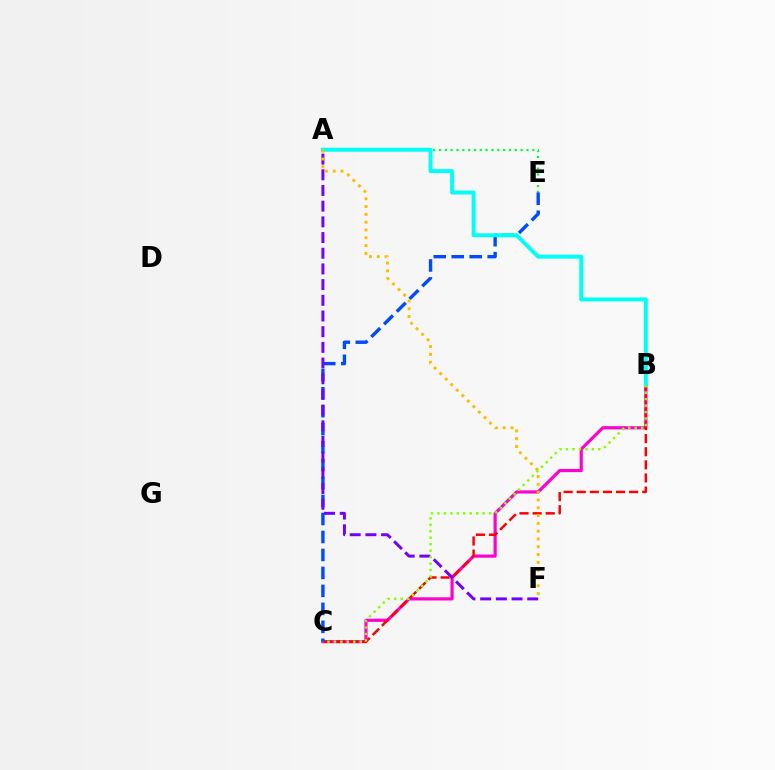{('B', 'C'): [{'color': '#ff00cf', 'line_style': 'solid', 'thickness': 2.29}, {'color': '#ff0000', 'line_style': 'dashed', 'thickness': 1.78}, {'color': '#84ff00', 'line_style': 'dotted', 'thickness': 1.76}], ('A', 'E'): [{'color': '#00ff39', 'line_style': 'dotted', 'thickness': 1.58}], ('C', 'E'): [{'color': '#004bff', 'line_style': 'dashed', 'thickness': 2.44}], ('A', 'F'): [{'color': '#7200ff', 'line_style': 'dashed', 'thickness': 2.13}, {'color': '#ffbd00', 'line_style': 'dotted', 'thickness': 2.12}], ('A', 'B'): [{'color': '#00fff6', 'line_style': 'solid', 'thickness': 2.86}]}